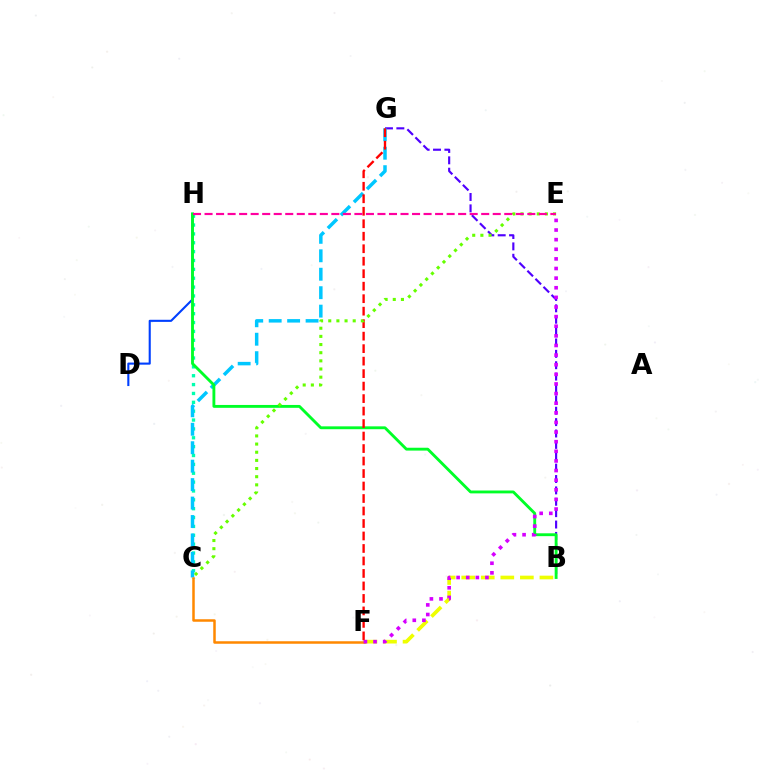{('B', 'G'): [{'color': '#4f00ff', 'line_style': 'dashed', 'thickness': 1.55}], ('C', 'H'): [{'color': '#00ffaf', 'line_style': 'dotted', 'thickness': 2.41}], ('B', 'F'): [{'color': '#eeff00', 'line_style': 'dashed', 'thickness': 2.66}], ('C', 'G'): [{'color': '#00c7ff', 'line_style': 'dashed', 'thickness': 2.51}], ('D', 'H'): [{'color': '#003fff', 'line_style': 'solid', 'thickness': 1.51}], ('C', 'F'): [{'color': '#ff8800', 'line_style': 'solid', 'thickness': 1.8}], ('B', 'H'): [{'color': '#00ff27', 'line_style': 'solid', 'thickness': 2.06}], ('F', 'G'): [{'color': '#ff0000', 'line_style': 'dashed', 'thickness': 1.7}], ('C', 'E'): [{'color': '#66ff00', 'line_style': 'dotted', 'thickness': 2.22}], ('E', 'F'): [{'color': '#d600ff', 'line_style': 'dotted', 'thickness': 2.61}], ('E', 'H'): [{'color': '#ff00a0', 'line_style': 'dashed', 'thickness': 1.57}]}